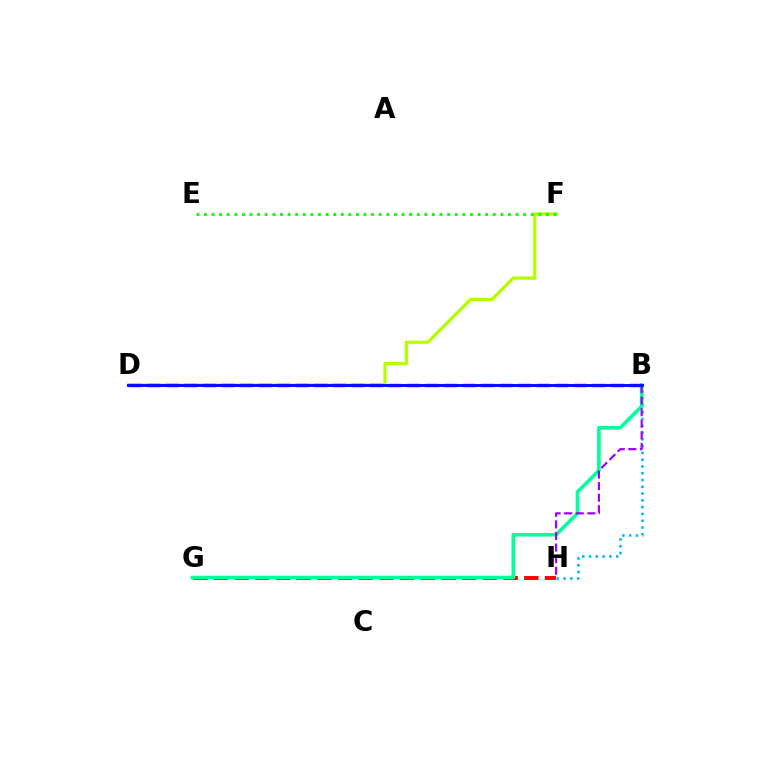{('B', 'H'): [{'color': '#00b5ff', 'line_style': 'dotted', 'thickness': 1.84}, {'color': '#9b00ff', 'line_style': 'dashed', 'thickness': 1.57}], ('G', 'H'): [{'color': '#ff0000', 'line_style': 'dashed', 'thickness': 2.81}], ('D', 'F'): [{'color': '#b3ff00', 'line_style': 'solid', 'thickness': 2.33}], ('B', 'D'): [{'color': '#ffa500', 'line_style': 'dashed', 'thickness': 2.07}, {'color': '#ff00bd', 'line_style': 'dashed', 'thickness': 2.52}, {'color': '#0010ff', 'line_style': 'solid', 'thickness': 2.1}], ('B', 'G'): [{'color': '#00ff9d', 'line_style': 'solid', 'thickness': 2.63}], ('E', 'F'): [{'color': '#08ff00', 'line_style': 'dotted', 'thickness': 2.06}]}